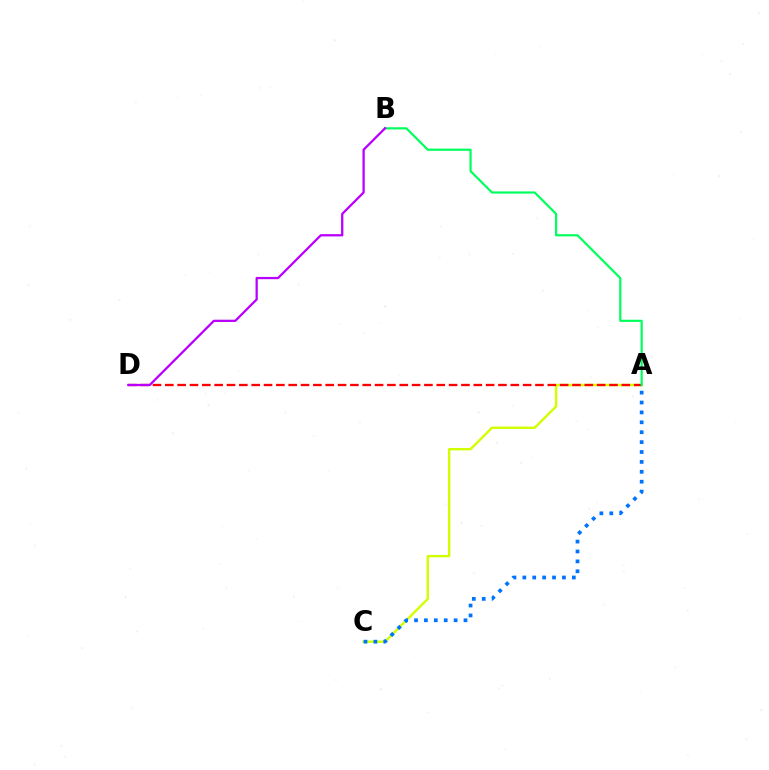{('A', 'C'): [{'color': '#d1ff00', 'line_style': 'solid', 'thickness': 1.72}, {'color': '#0074ff', 'line_style': 'dotted', 'thickness': 2.69}], ('A', 'D'): [{'color': '#ff0000', 'line_style': 'dashed', 'thickness': 1.68}], ('A', 'B'): [{'color': '#00ff5c', 'line_style': 'solid', 'thickness': 1.57}], ('B', 'D'): [{'color': '#b900ff', 'line_style': 'solid', 'thickness': 1.64}]}